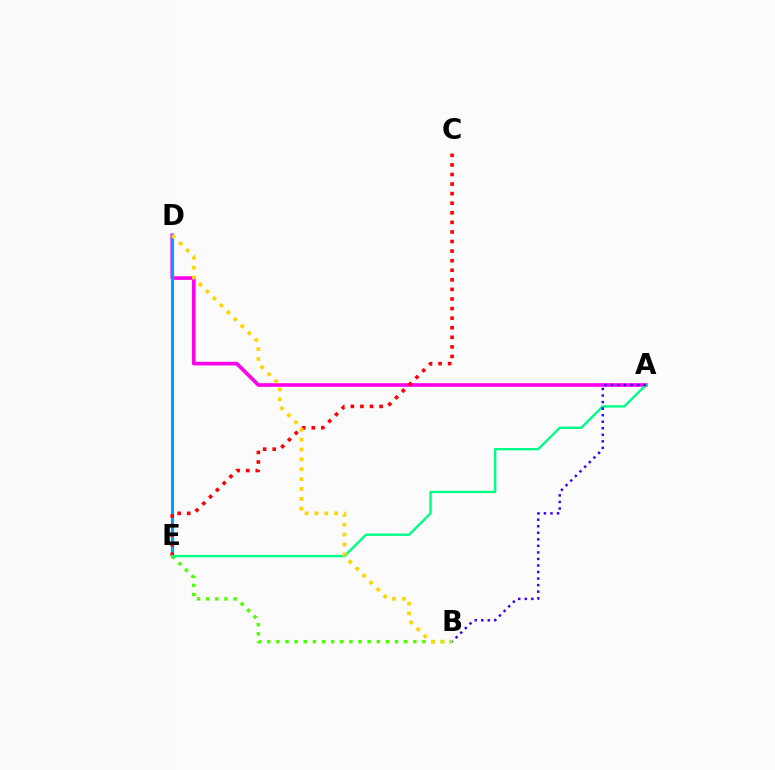{('A', 'D'): [{'color': '#ff00ed', 'line_style': 'solid', 'thickness': 2.62}], ('D', 'E'): [{'color': '#009eff', 'line_style': 'solid', 'thickness': 2.23}], ('B', 'E'): [{'color': '#4fff00', 'line_style': 'dotted', 'thickness': 2.48}], ('C', 'E'): [{'color': '#ff0000', 'line_style': 'dotted', 'thickness': 2.6}], ('A', 'E'): [{'color': '#00ff86', 'line_style': 'solid', 'thickness': 1.72}], ('A', 'B'): [{'color': '#3700ff', 'line_style': 'dotted', 'thickness': 1.78}], ('B', 'D'): [{'color': '#ffd500', 'line_style': 'dotted', 'thickness': 2.68}]}